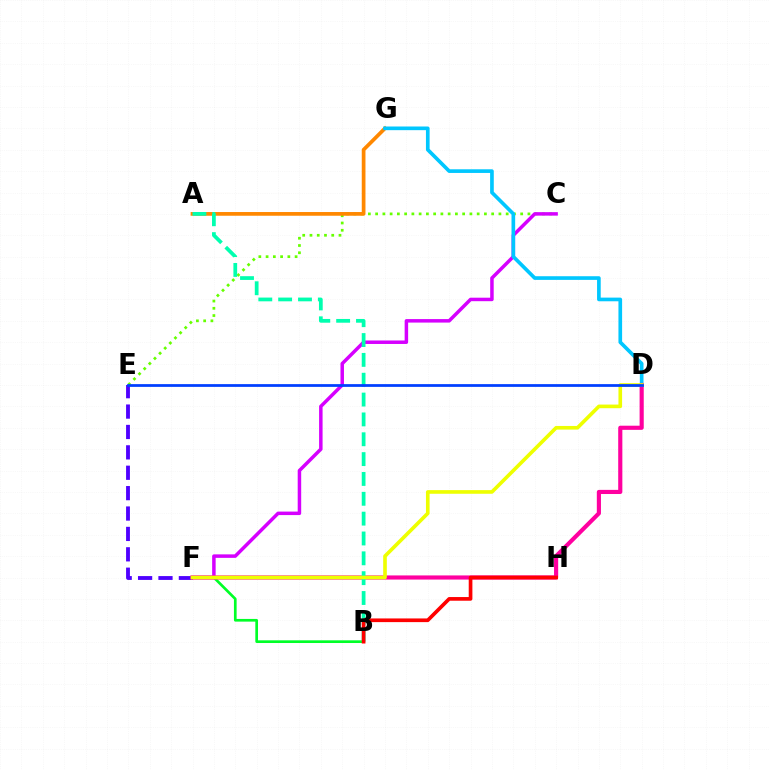{('B', 'F'): [{'color': '#00ff27', 'line_style': 'solid', 'thickness': 1.94}], ('E', 'F'): [{'color': '#4f00ff', 'line_style': 'dashed', 'thickness': 2.77}], ('C', 'E'): [{'color': '#66ff00', 'line_style': 'dotted', 'thickness': 1.97}], ('C', 'F'): [{'color': '#d600ff', 'line_style': 'solid', 'thickness': 2.51}], ('A', 'G'): [{'color': '#ff8800', 'line_style': 'solid', 'thickness': 2.68}], ('D', 'G'): [{'color': '#00c7ff', 'line_style': 'solid', 'thickness': 2.64}], ('D', 'F'): [{'color': '#ff00a0', 'line_style': 'solid', 'thickness': 2.98}, {'color': '#eeff00', 'line_style': 'solid', 'thickness': 2.62}], ('A', 'B'): [{'color': '#00ffaf', 'line_style': 'dashed', 'thickness': 2.7}], ('B', 'H'): [{'color': '#ff0000', 'line_style': 'solid', 'thickness': 2.65}], ('D', 'E'): [{'color': '#003fff', 'line_style': 'solid', 'thickness': 1.98}]}